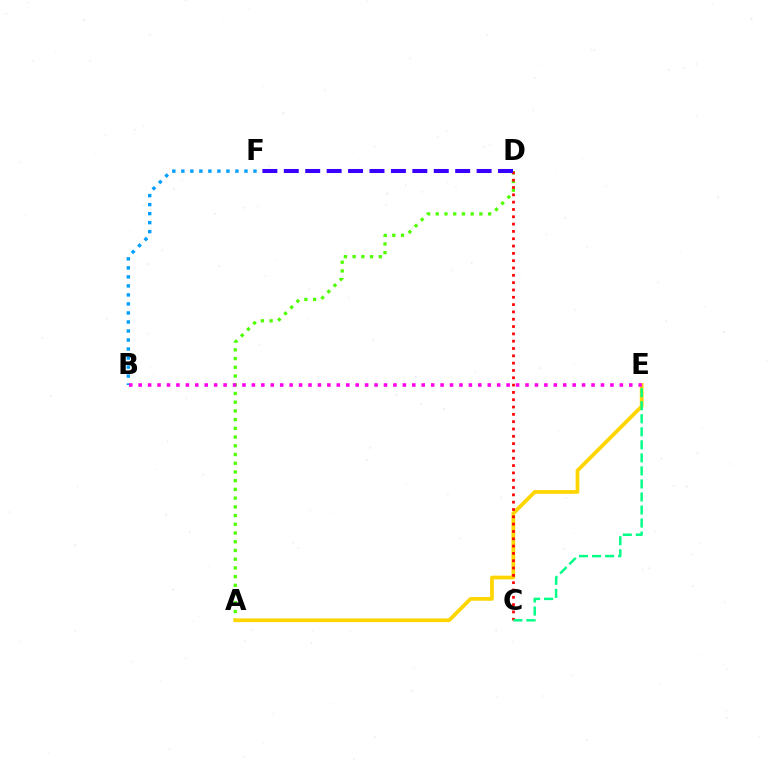{('B', 'F'): [{'color': '#009eff', 'line_style': 'dotted', 'thickness': 2.45}], ('A', 'D'): [{'color': '#4fff00', 'line_style': 'dotted', 'thickness': 2.37}], ('A', 'E'): [{'color': '#ffd500', 'line_style': 'solid', 'thickness': 2.69}], ('C', 'D'): [{'color': '#ff0000', 'line_style': 'dotted', 'thickness': 1.99}], ('D', 'F'): [{'color': '#3700ff', 'line_style': 'dashed', 'thickness': 2.91}], ('C', 'E'): [{'color': '#00ff86', 'line_style': 'dashed', 'thickness': 1.77}], ('B', 'E'): [{'color': '#ff00ed', 'line_style': 'dotted', 'thickness': 2.56}]}